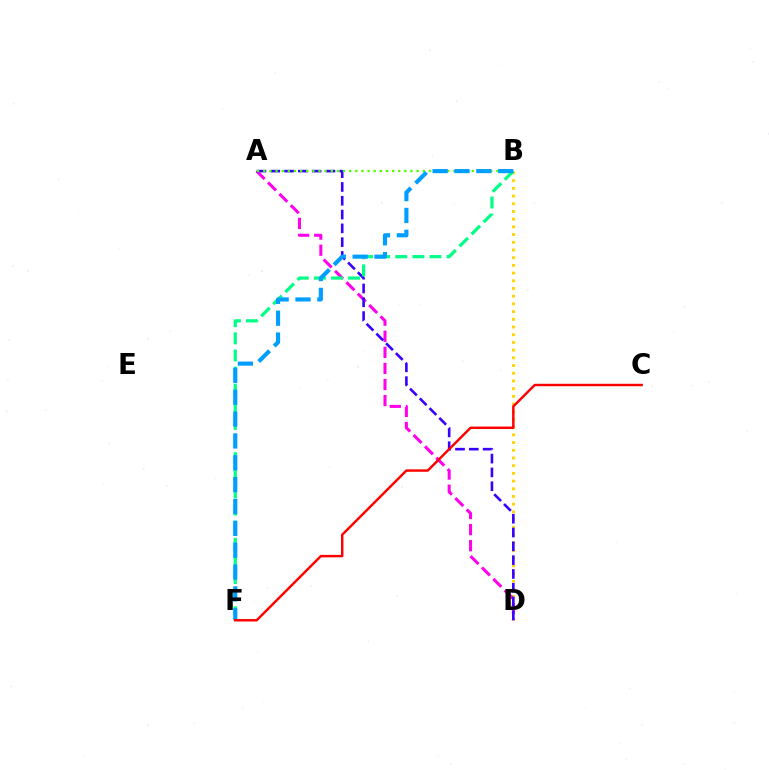{('B', 'D'): [{'color': '#ffd500', 'line_style': 'dotted', 'thickness': 2.09}], ('A', 'D'): [{'color': '#ff00ed', 'line_style': 'dashed', 'thickness': 2.19}, {'color': '#3700ff', 'line_style': 'dashed', 'thickness': 1.87}], ('B', 'F'): [{'color': '#00ff86', 'line_style': 'dashed', 'thickness': 2.33}, {'color': '#009eff', 'line_style': 'dashed', 'thickness': 2.97}], ('A', 'B'): [{'color': '#4fff00', 'line_style': 'dotted', 'thickness': 1.67}], ('C', 'F'): [{'color': '#ff0000', 'line_style': 'solid', 'thickness': 1.76}]}